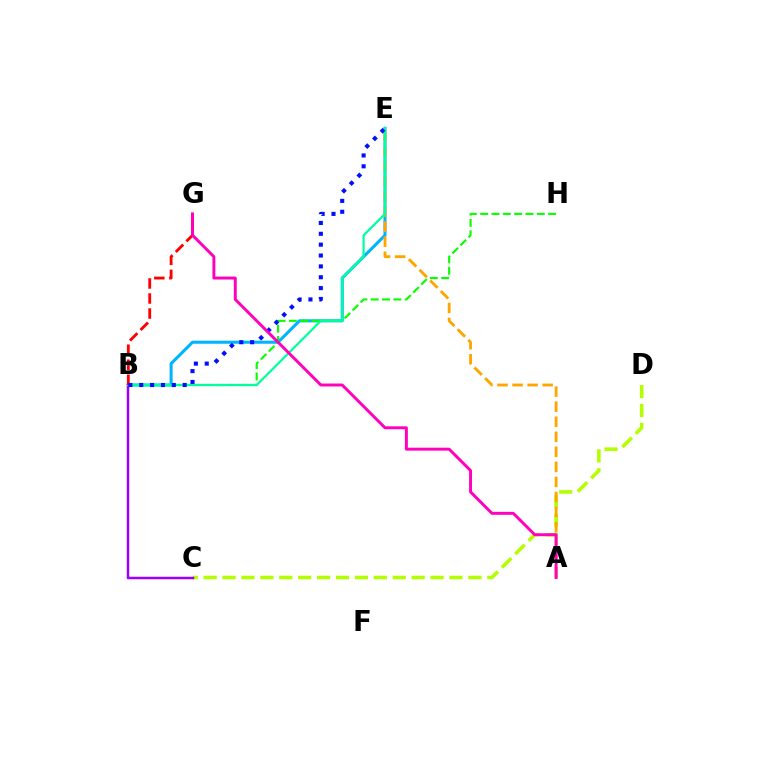{('C', 'D'): [{'color': '#b3ff00', 'line_style': 'dashed', 'thickness': 2.57}], ('B', 'E'): [{'color': '#00b5ff', 'line_style': 'solid', 'thickness': 2.21}, {'color': '#00ff9d', 'line_style': 'solid', 'thickness': 1.6}, {'color': '#0010ff', 'line_style': 'dotted', 'thickness': 2.95}], ('A', 'E'): [{'color': '#ffa500', 'line_style': 'dashed', 'thickness': 2.04}], ('B', 'H'): [{'color': '#08ff00', 'line_style': 'dashed', 'thickness': 1.54}], ('B', 'C'): [{'color': '#9b00ff', 'line_style': 'solid', 'thickness': 1.8}], ('B', 'G'): [{'color': '#ff0000', 'line_style': 'dashed', 'thickness': 2.04}], ('A', 'G'): [{'color': '#ff00bd', 'line_style': 'solid', 'thickness': 2.12}]}